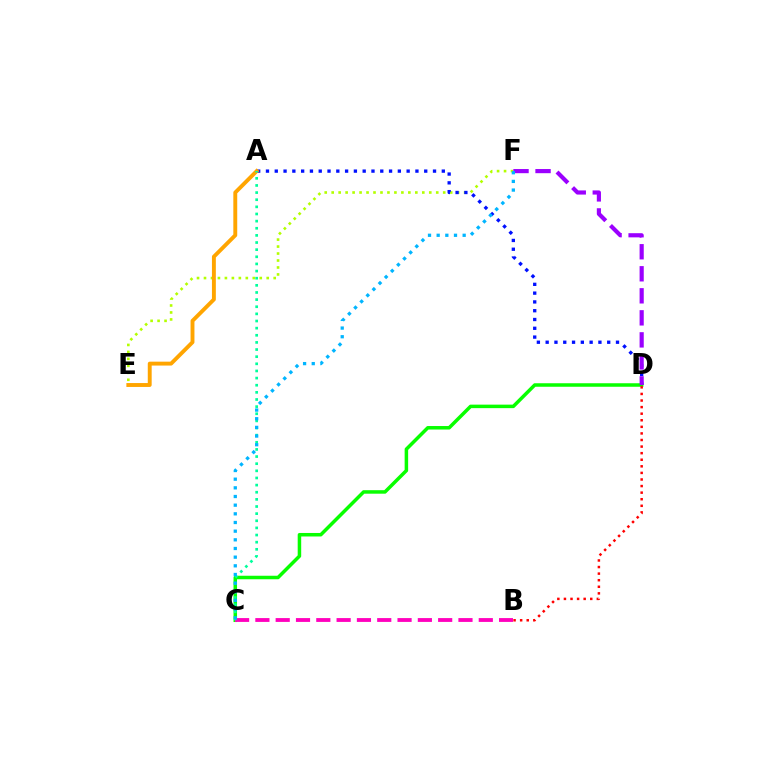{('C', 'D'): [{'color': '#08ff00', 'line_style': 'solid', 'thickness': 2.52}], ('B', 'C'): [{'color': '#ff00bd', 'line_style': 'dashed', 'thickness': 2.76}], ('E', 'F'): [{'color': '#b3ff00', 'line_style': 'dotted', 'thickness': 1.89}], ('A', 'D'): [{'color': '#0010ff', 'line_style': 'dotted', 'thickness': 2.39}], ('A', 'E'): [{'color': '#ffa500', 'line_style': 'solid', 'thickness': 2.81}], ('B', 'D'): [{'color': '#ff0000', 'line_style': 'dotted', 'thickness': 1.79}], ('A', 'C'): [{'color': '#00ff9d', 'line_style': 'dotted', 'thickness': 1.94}], ('D', 'F'): [{'color': '#9b00ff', 'line_style': 'dashed', 'thickness': 2.99}], ('C', 'F'): [{'color': '#00b5ff', 'line_style': 'dotted', 'thickness': 2.35}]}